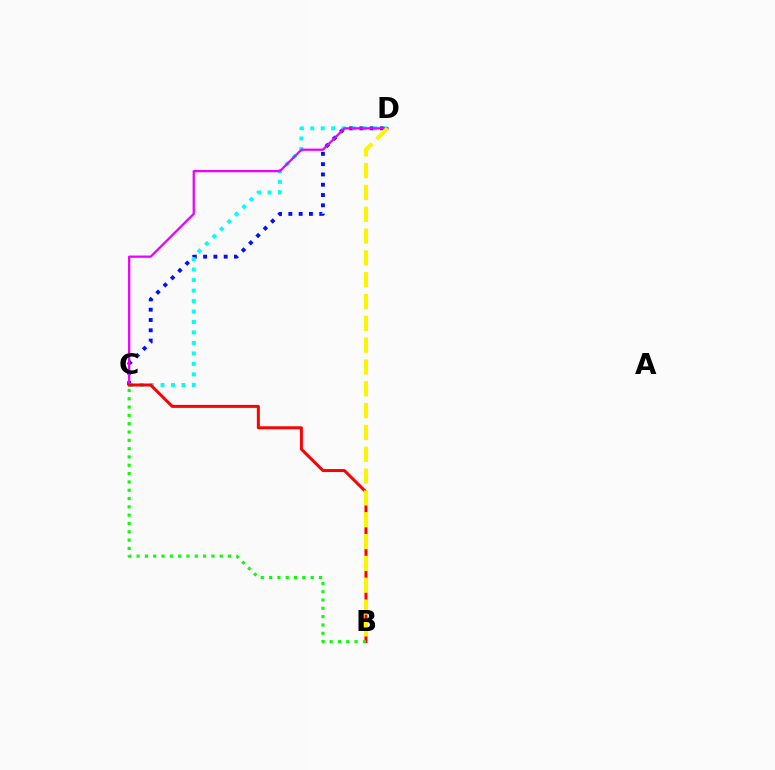{('C', 'D'): [{'color': '#0010ff', 'line_style': 'dotted', 'thickness': 2.8}, {'color': '#00fff6', 'line_style': 'dotted', 'thickness': 2.85}, {'color': '#ee00ff', 'line_style': 'solid', 'thickness': 1.64}], ('B', 'C'): [{'color': '#ff0000', 'line_style': 'solid', 'thickness': 2.16}, {'color': '#08ff00', 'line_style': 'dotted', 'thickness': 2.26}], ('B', 'D'): [{'color': '#fcf500', 'line_style': 'dashed', 'thickness': 2.96}]}